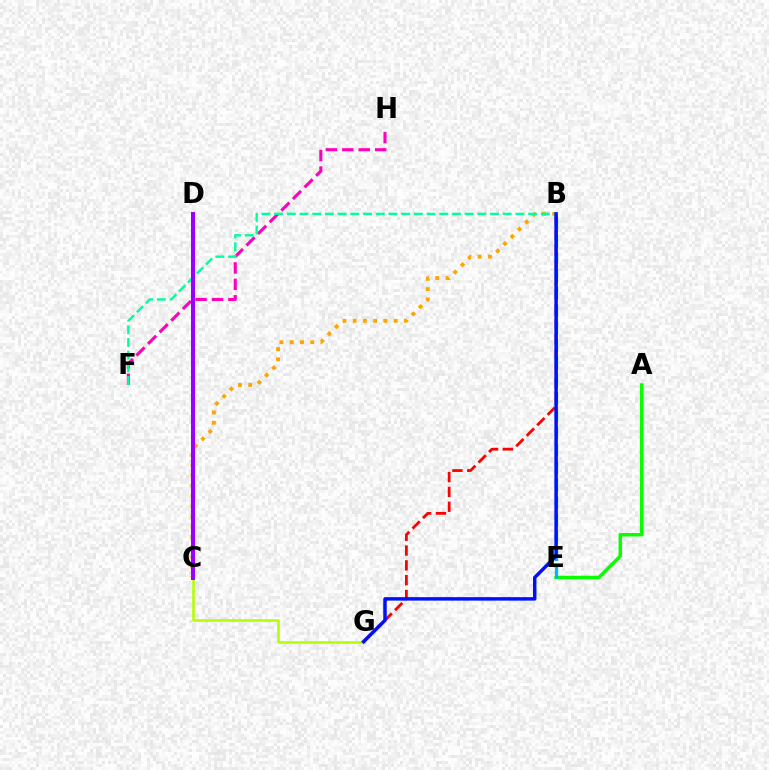{('A', 'E'): [{'color': '#08ff00', 'line_style': 'solid', 'thickness': 2.49}], ('B', 'C'): [{'color': '#ffa500', 'line_style': 'dotted', 'thickness': 2.79}], ('C', 'G'): [{'color': '#b3ff00', 'line_style': 'solid', 'thickness': 1.83}], ('B', 'E'): [{'color': '#00b5ff', 'line_style': 'dashed', 'thickness': 2.37}], ('F', 'H'): [{'color': '#ff00bd', 'line_style': 'dashed', 'thickness': 2.23}], ('B', 'F'): [{'color': '#00ff9d', 'line_style': 'dashed', 'thickness': 1.73}], ('C', 'D'): [{'color': '#9b00ff', 'line_style': 'solid', 'thickness': 2.91}], ('B', 'G'): [{'color': '#ff0000', 'line_style': 'dashed', 'thickness': 2.01}, {'color': '#0010ff', 'line_style': 'solid', 'thickness': 2.5}]}